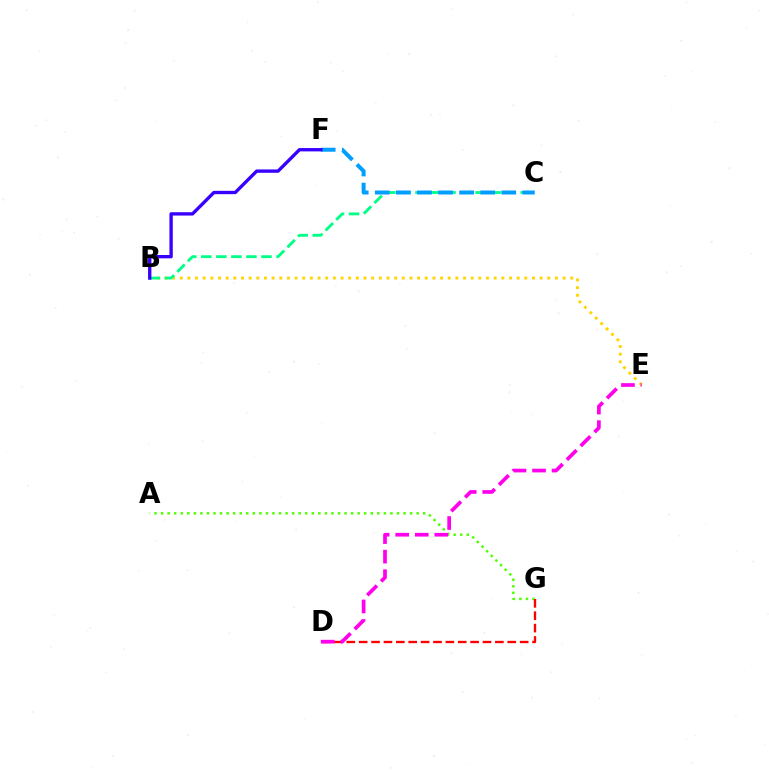{('B', 'E'): [{'color': '#ffd500', 'line_style': 'dotted', 'thickness': 2.08}], ('A', 'G'): [{'color': '#4fff00', 'line_style': 'dotted', 'thickness': 1.78}], ('B', 'C'): [{'color': '#00ff86', 'line_style': 'dashed', 'thickness': 2.04}], ('C', 'F'): [{'color': '#009eff', 'line_style': 'dashed', 'thickness': 2.86}], ('D', 'G'): [{'color': '#ff0000', 'line_style': 'dashed', 'thickness': 1.68}], ('B', 'F'): [{'color': '#3700ff', 'line_style': 'solid', 'thickness': 2.41}], ('D', 'E'): [{'color': '#ff00ed', 'line_style': 'dashed', 'thickness': 2.66}]}